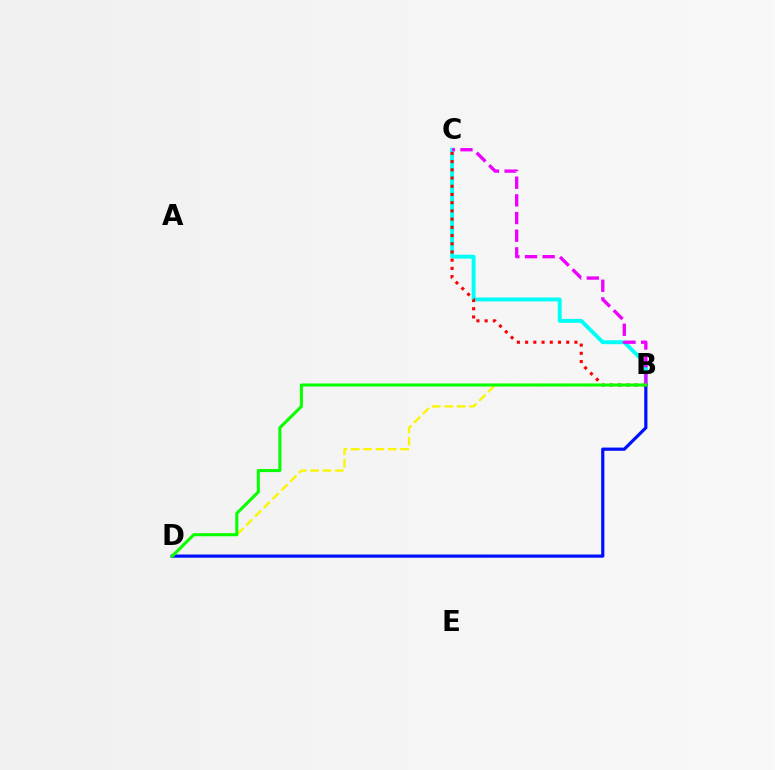{('B', 'C'): [{'color': '#00fff6', 'line_style': 'solid', 'thickness': 2.81}, {'color': '#ff0000', 'line_style': 'dotted', 'thickness': 2.23}, {'color': '#ee00ff', 'line_style': 'dashed', 'thickness': 2.4}], ('B', 'D'): [{'color': '#0010ff', 'line_style': 'solid', 'thickness': 2.3}, {'color': '#fcf500', 'line_style': 'dashed', 'thickness': 1.68}, {'color': '#08ff00', 'line_style': 'solid', 'thickness': 2.2}]}